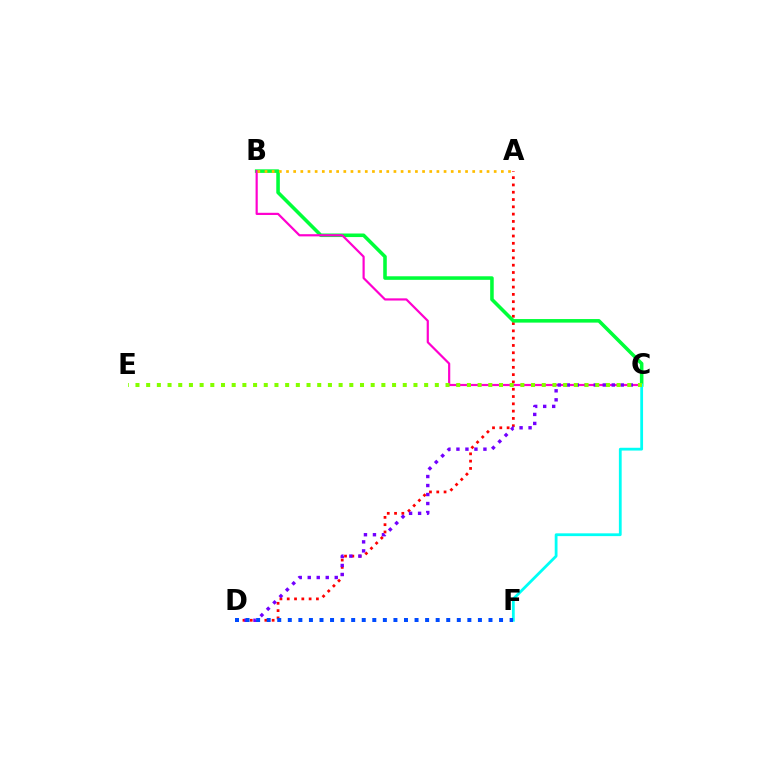{('A', 'D'): [{'color': '#ff0000', 'line_style': 'dotted', 'thickness': 1.98}], ('B', 'C'): [{'color': '#00ff39', 'line_style': 'solid', 'thickness': 2.56}, {'color': '#ff00cf', 'line_style': 'solid', 'thickness': 1.58}], ('C', 'D'): [{'color': '#7200ff', 'line_style': 'dotted', 'thickness': 2.45}], ('C', 'F'): [{'color': '#00fff6', 'line_style': 'solid', 'thickness': 2.0}], ('C', 'E'): [{'color': '#84ff00', 'line_style': 'dotted', 'thickness': 2.9}], ('A', 'B'): [{'color': '#ffbd00', 'line_style': 'dotted', 'thickness': 1.95}], ('D', 'F'): [{'color': '#004bff', 'line_style': 'dotted', 'thickness': 2.87}]}